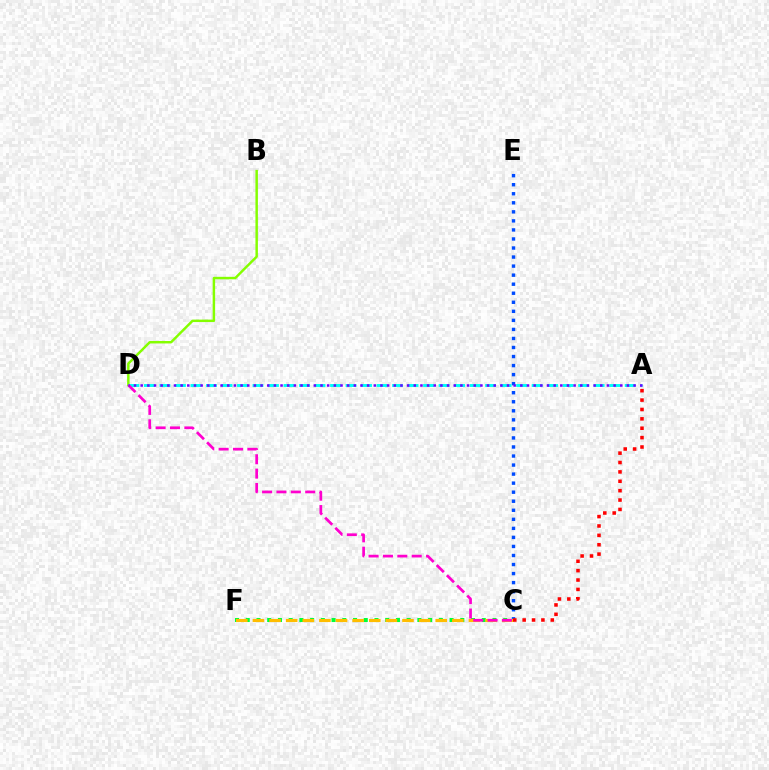{('C', 'F'): [{'color': '#00ff39', 'line_style': 'dotted', 'thickness': 2.91}, {'color': '#ffbd00', 'line_style': 'dashed', 'thickness': 2.26}], ('C', 'E'): [{'color': '#004bff', 'line_style': 'dotted', 'thickness': 2.46}], ('A', 'C'): [{'color': '#ff0000', 'line_style': 'dotted', 'thickness': 2.55}], ('B', 'D'): [{'color': '#84ff00', 'line_style': 'solid', 'thickness': 1.77}], ('A', 'D'): [{'color': '#00fff6', 'line_style': 'dashed', 'thickness': 2.11}, {'color': '#7200ff', 'line_style': 'dotted', 'thickness': 1.81}], ('C', 'D'): [{'color': '#ff00cf', 'line_style': 'dashed', 'thickness': 1.95}]}